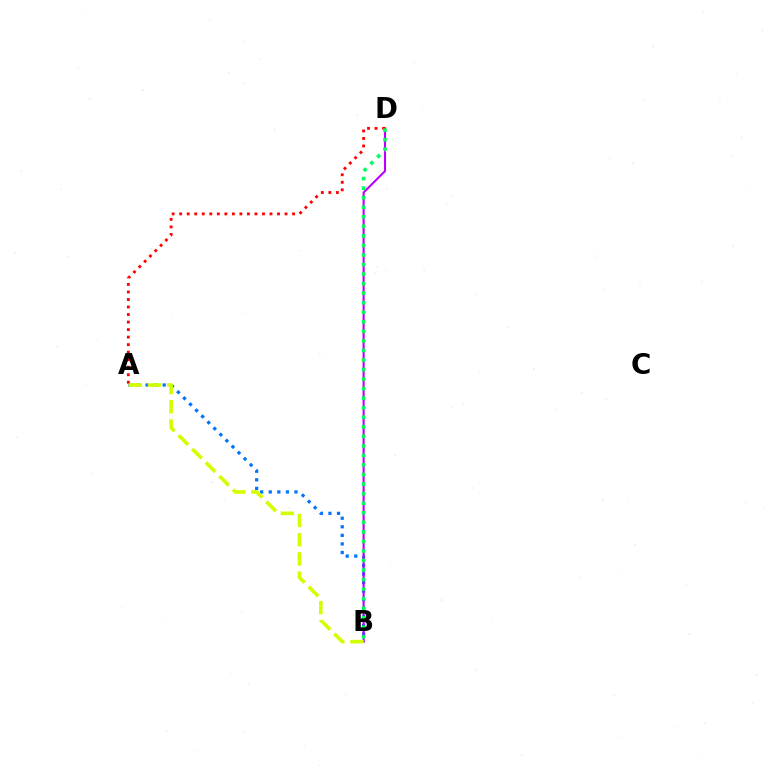{('A', 'B'): [{'color': '#0074ff', 'line_style': 'dotted', 'thickness': 2.33}, {'color': '#d1ff00', 'line_style': 'dashed', 'thickness': 2.61}], ('B', 'D'): [{'color': '#b900ff', 'line_style': 'solid', 'thickness': 1.51}, {'color': '#00ff5c', 'line_style': 'dotted', 'thickness': 2.59}], ('A', 'D'): [{'color': '#ff0000', 'line_style': 'dotted', 'thickness': 2.04}]}